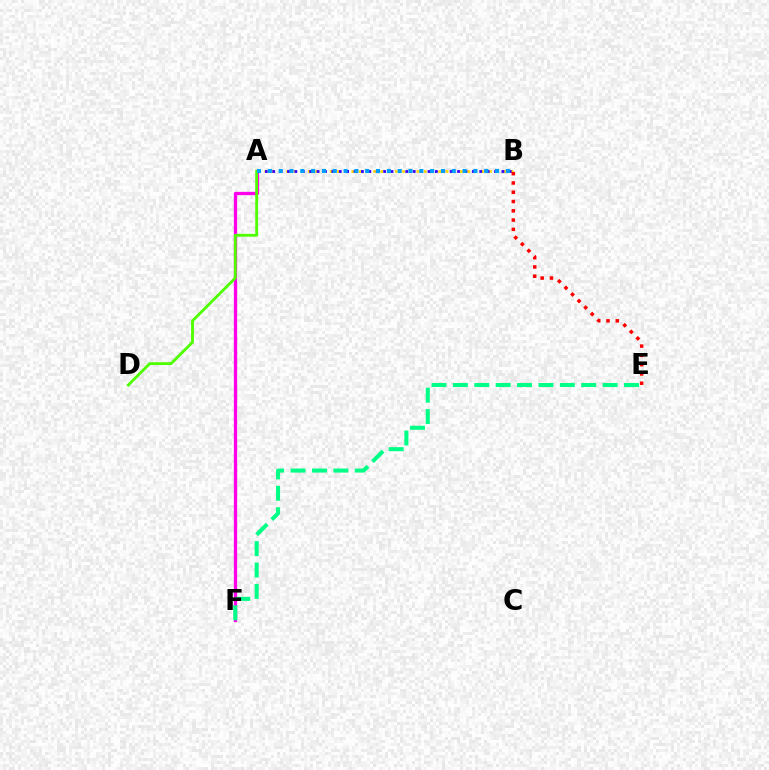{('A', 'B'): [{'color': '#ffd500', 'line_style': 'dotted', 'thickness': 1.97}, {'color': '#3700ff', 'line_style': 'dotted', 'thickness': 2.01}, {'color': '#009eff', 'line_style': 'dotted', 'thickness': 2.94}], ('B', 'E'): [{'color': '#ff0000', 'line_style': 'dotted', 'thickness': 2.52}], ('A', 'F'): [{'color': '#ff00ed', 'line_style': 'solid', 'thickness': 2.37}], ('A', 'D'): [{'color': '#4fff00', 'line_style': 'solid', 'thickness': 2.05}], ('E', 'F'): [{'color': '#00ff86', 'line_style': 'dashed', 'thickness': 2.91}]}